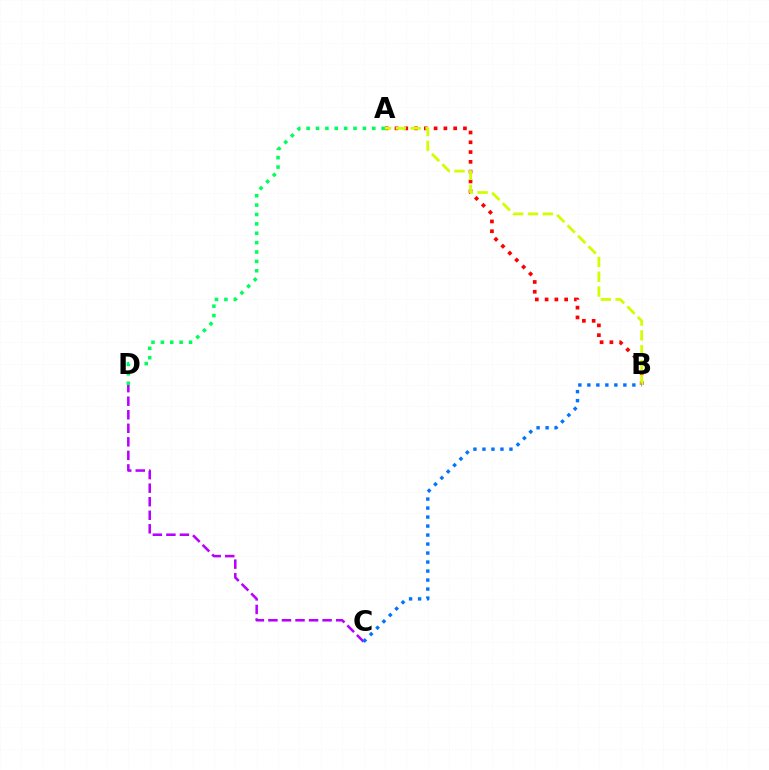{('A', 'B'): [{'color': '#ff0000', 'line_style': 'dotted', 'thickness': 2.66}, {'color': '#d1ff00', 'line_style': 'dashed', 'thickness': 2.01}], ('C', 'D'): [{'color': '#b900ff', 'line_style': 'dashed', 'thickness': 1.84}], ('A', 'D'): [{'color': '#00ff5c', 'line_style': 'dotted', 'thickness': 2.55}], ('B', 'C'): [{'color': '#0074ff', 'line_style': 'dotted', 'thickness': 2.45}]}